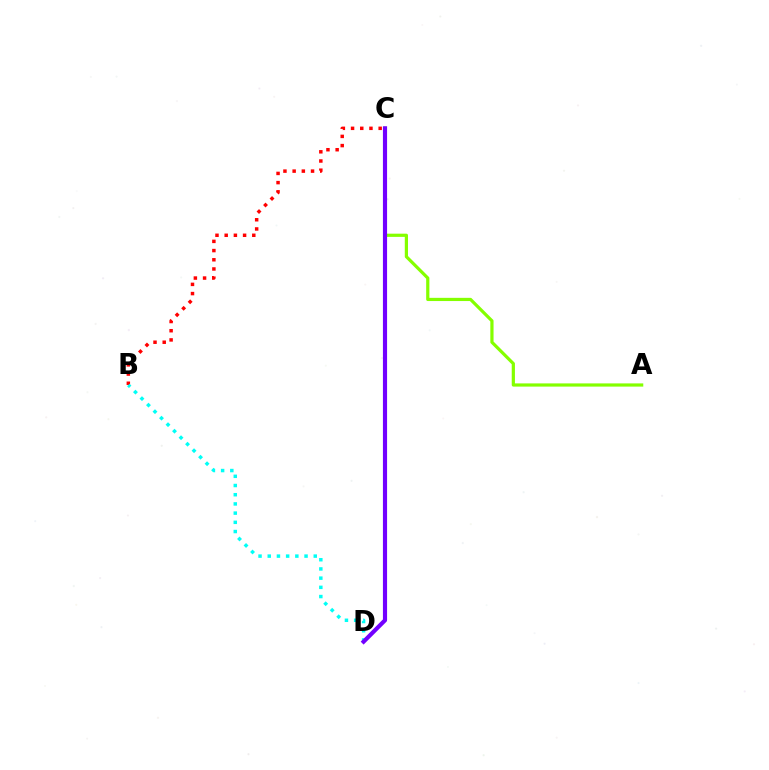{('A', 'C'): [{'color': '#84ff00', 'line_style': 'solid', 'thickness': 2.31}], ('B', 'C'): [{'color': '#ff0000', 'line_style': 'dotted', 'thickness': 2.5}], ('B', 'D'): [{'color': '#00fff6', 'line_style': 'dotted', 'thickness': 2.5}], ('C', 'D'): [{'color': '#7200ff', 'line_style': 'solid', 'thickness': 2.98}]}